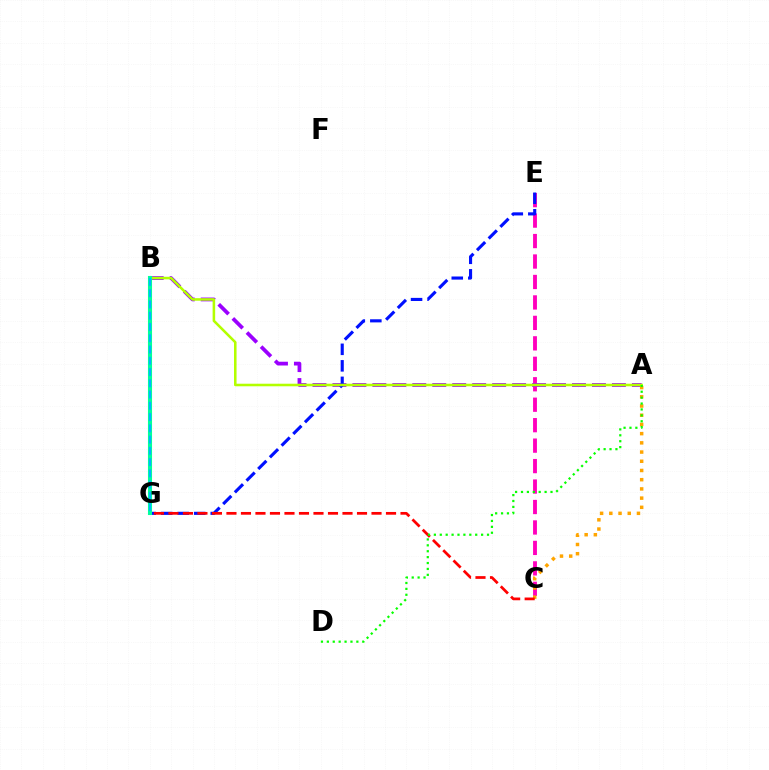{('C', 'E'): [{'color': '#ff00bd', 'line_style': 'dashed', 'thickness': 2.78}], ('A', 'B'): [{'color': '#9b00ff', 'line_style': 'dashed', 'thickness': 2.71}, {'color': '#b3ff00', 'line_style': 'solid', 'thickness': 1.84}], ('E', 'G'): [{'color': '#0010ff', 'line_style': 'dashed', 'thickness': 2.24}], ('A', 'C'): [{'color': '#ffa500', 'line_style': 'dotted', 'thickness': 2.5}], ('C', 'G'): [{'color': '#ff0000', 'line_style': 'dashed', 'thickness': 1.97}], ('B', 'G'): [{'color': '#00ff9d', 'line_style': 'solid', 'thickness': 2.93}, {'color': '#00b5ff', 'line_style': 'dashed', 'thickness': 1.53}], ('A', 'D'): [{'color': '#08ff00', 'line_style': 'dotted', 'thickness': 1.6}]}